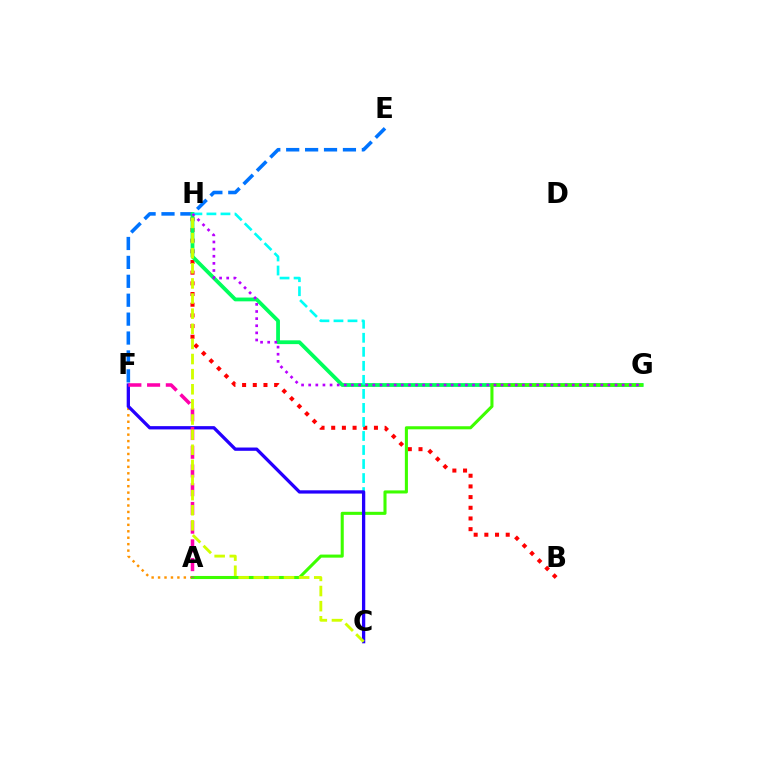{('A', 'F'): [{'color': '#ff9400', 'line_style': 'dotted', 'thickness': 1.75}, {'color': '#ff00ac', 'line_style': 'dashed', 'thickness': 2.54}], ('E', 'F'): [{'color': '#0074ff', 'line_style': 'dashed', 'thickness': 2.57}], ('B', 'H'): [{'color': '#ff0000', 'line_style': 'dotted', 'thickness': 2.9}], ('G', 'H'): [{'color': '#00ff5c', 'line_style': 'solid', 'thickness': 2.73}, {'color': '#b900ff', 'line_style': 'dotted', 'thickness': 1.94}], ('C', 'H'): [{'color': '#00fff6', 'line_style': 'dashed', 'thickness': 1.91}, {'color': '#d1ff00', 'line_style': 'dashed', 'thickness': 2.05}], ('A', 'G'): [{'color': '#3dff00', 'line_style': 'solid', 'thickness': 2.21}], ('C', 'F'): [{'color': '#2500ff', 'line_style': 'solid', 'thickness': 2.37}]}